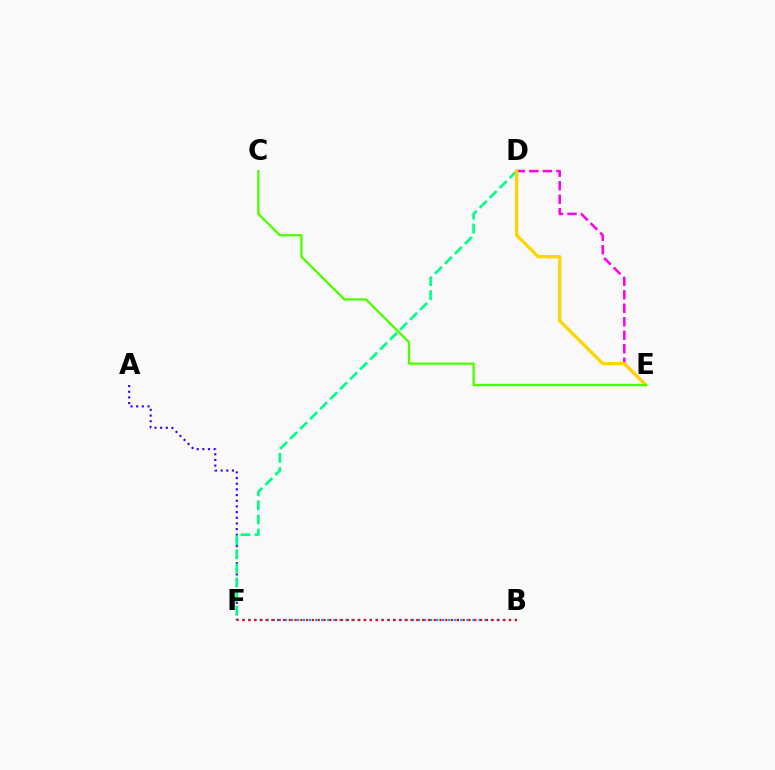{('A', 'F'): [{'color': '#3700ff', 'line_style': 'dotted', 'thickness': 1.54}], ('D', 'F'): [{'color': '#00ff86', 'line_style': 'dashed', 'thickness': 1.91}], ('D', 'E'): [{'color': '#ff00ed', 'line_style': 'dashed', 'thickness': 1.83}, {'color': '#ffd500', 'line_style': 'solid', 'thickness': 2.37}], ('B', 'F'): [{'color': '#009eff', 'line_style': 'dotted', 'thickness': 1.64}, {'color': '#ff0000', 'line_style': 'dotted', 'thickness': 1.58}], ('C', 'E'): [{'color': '#4fff00', 'line_style': 'solid', 'thickness': 1.68}]}